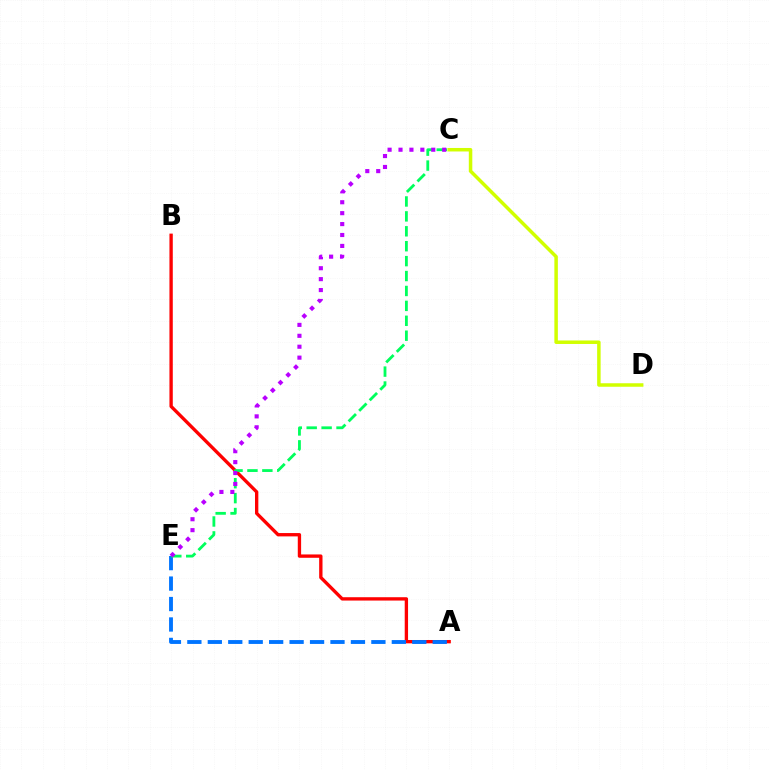{('A', 'B'): [{'color': '#ff0000', 'line_style': 'solid', 'thickness': 2.4}], ('A', 'E'): [{'color': '#0074ff', 'line_style': 'dashed', 'thickness': 2.78}], ('C', 'E'): [{'color': '#00ff5c', 'line_style': 'dashed', 'thickness': 2.03}, {'color': '#b900ff', 'line_style': 'dotted', 'thickness': 2.97}], ('C', 'D'): [{'color': '#d1ff00', 'line_style': 'solid', 'thickness': 2.52}]}